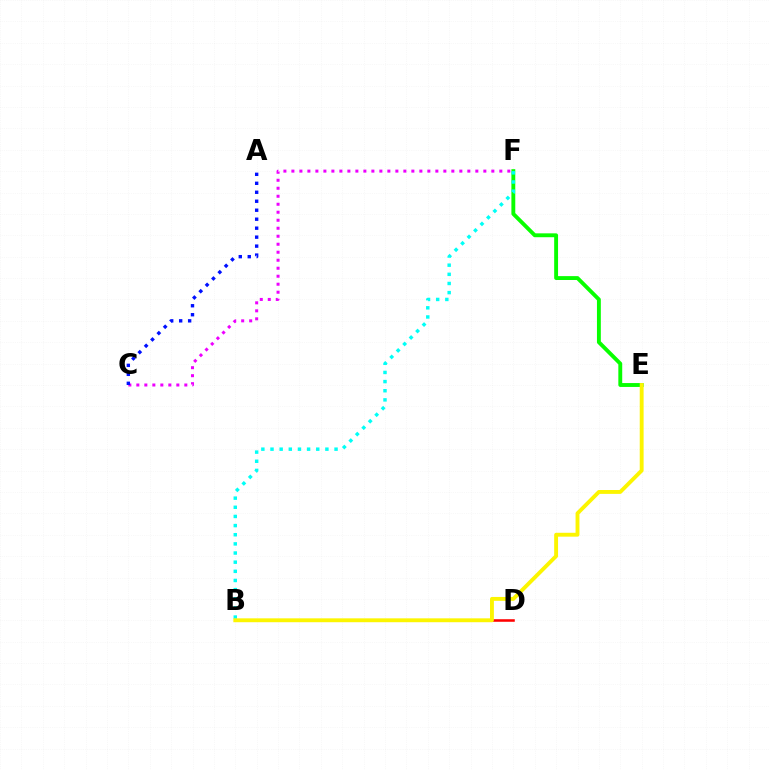{('C', 'F'): [{'color': '#ee00ff', 'line_style': 'dotted', 'thickness': 2.17}], ('A', 'C'): [{'color': '#0010ff', 'line_style': 'dotted', 'thickness': 2.44}], ('E', 'F'): [{'color': '#08ff00', 'line_style': 'solid', 'thickness': 2.79}], ('B', 'D'): [{'color': '#ff0000', 'line_style': 'solid', 'thickness': 1.84}], ('B', 'F'): [{'color': '#00fff6', 'line_style': 'dotted', 'thickness': 2.49}], ('B', 'E'): [{'color': '#fcf500', 'line_style': 'solid', 'thickness': 2.79}]}